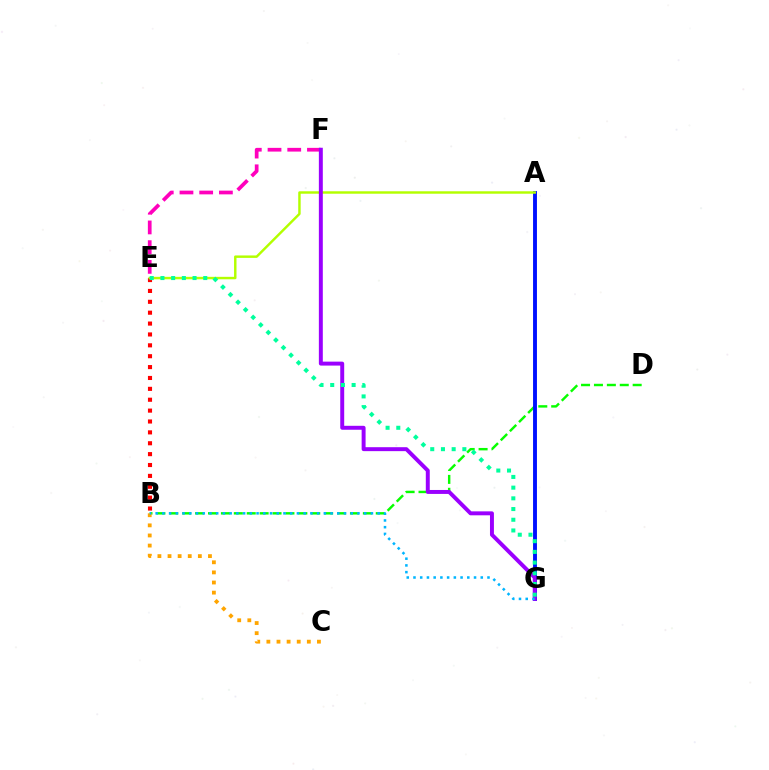{('B', 'D'): [{'color': '#08ff00', 'line_style': 'dashed', 'thickness': 1.75}], ('B', 'E'): [{'color': '#ff0000', 'line_style': 'dotted', 'thickness': 2.96}], ('A', 'G'): [{'color': '#0010ff', 'line_style': 'solid', 'thickness': 2.8}], ('E', 'F'): [{'color': '#ff00bd', 'line_style': 'dashed', 'thickness': 2.68}], ('A', 'E'): [{'color': '#b3ff00', 'line_style': 'solid', 'thickness': 1.76}], ('B', 'C'): [{'color': '#ffa500', 'line_style': 'dotted', 'thickness': 2.75}], ('F', 'G'): [{'color': '#9b00ff', 'line_style': 'solid', 'thickness': 2.84}], ('B', 'G'): [{'color': '#00b5ff', 'line_style': 'dotted', 'thickness': 1.83}], ('E', 'G'): [{'color': '#00ff9d', 'line_style': 'dotted', 'thickness': 2.91}]}